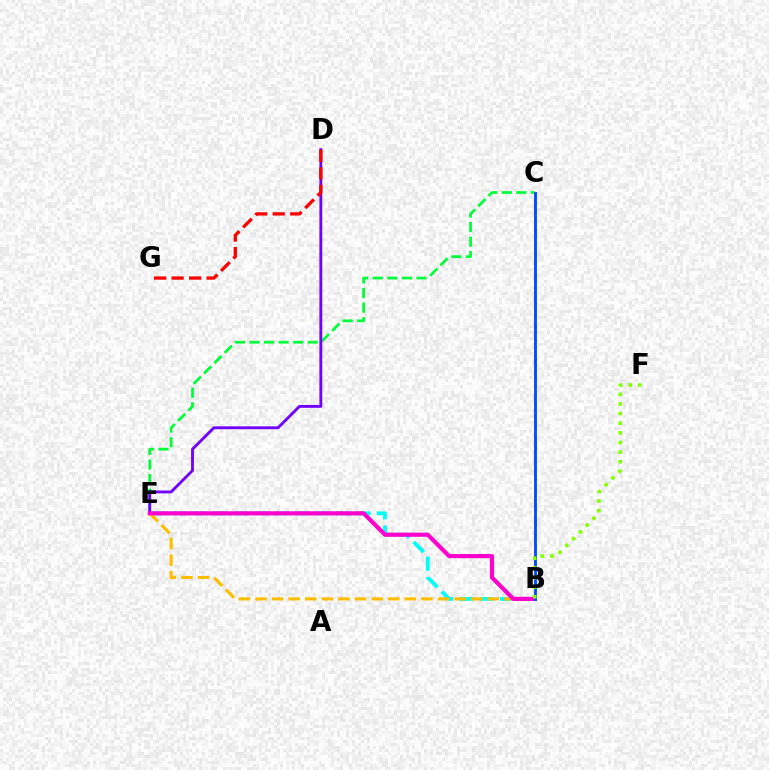{('B', 'E'): [{'color': '#00fff6', 'line_style': 'dashed', 'thickness': 2.77}, {'color': '#ffbd00', 'line_style': 'dashed', 'thickness': 2.25}, {'color': '#ff00cf', 'line_style': 'solid', 'thickness': 2.99}], ('C', 'E'): [{'color': '#00ff39', 'line_style': 'dashed', 'thickness': 1.98}], ('D', 'E'): [{'color': '#7200ff', 'line_style': 'solid', 'thickness': 2.06}], ('D', 'G'): [{'color': '#ff0000', 'line_style': 'dashed', 'thickness': 2.38}], ('B', 'C'): [{'color': '#004bff', 'line_style': 'solid', 'thickness': 2.05}], ('B', 'F'): [{'color': '#84ff00', 'line_style': 'dotted', 'thickness': 2.62}]}